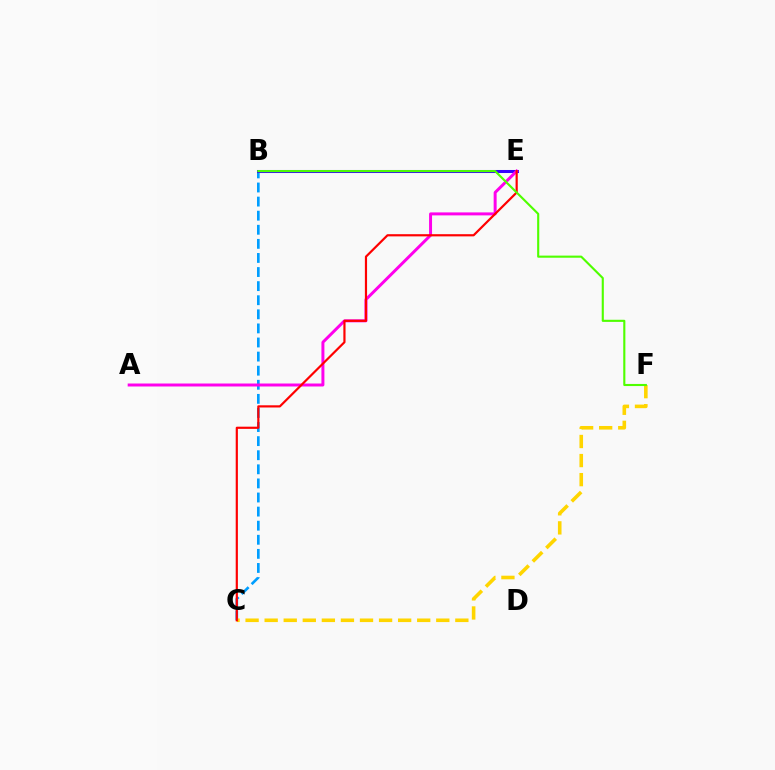{('B', 'E'): [{'color': '#00ff86', 'line_style': 'dashed', 'thickness': 1.8}, {'color': '#3700ff', 'line_style': 'solid', 'thickness': 2.19}], ('B', 'C'): [{'color': '#009eff', 'line_style': 'dashed', 'thickness': 1.91}], ('C', 'F'): [{'color': '#ffd500', 'line_style': 'dashed', 'thickness': 2.59}], ('A', 'E'): [{'color': '#ff00ed', 'line_style': 'solid', 'thickness': 2.14}], ('C', 'E'): [{'color': '#ff0000', 'line_style': 'solid', 'thickness': 1.58}], ('B', 'F'): [{'color': '#4fff00', 'line_style': 'solid', 'thickness': 1.53}]}